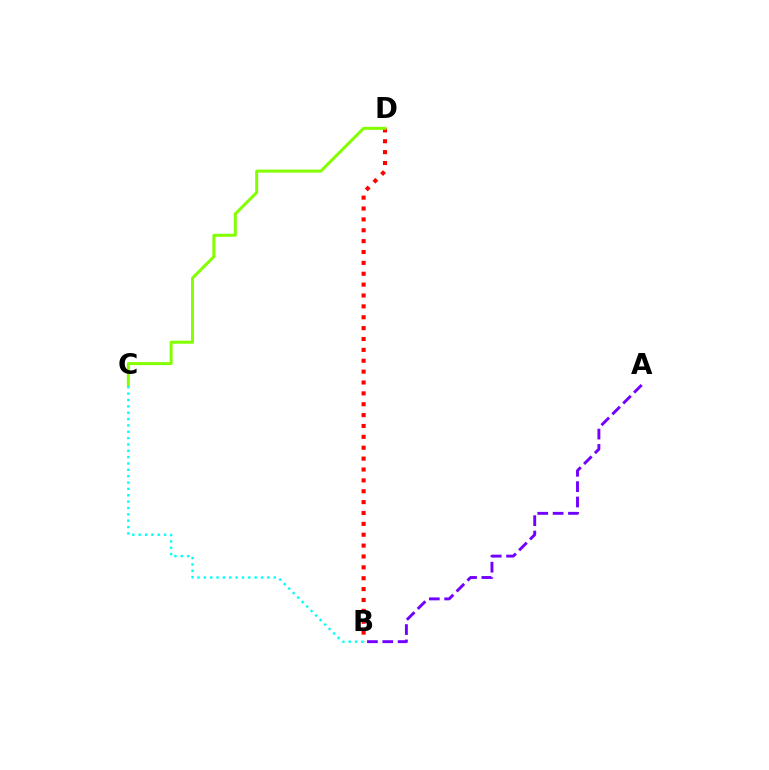{('B', 'D'): [{'color': '#ff0000', 'line_style': 'dotted', 'thickness': 2.95}], ('A', 'B'): [{'color': '#7200ff', 'line_style': 'dashed', 'thickness': 2.09}], ('C', 'D'): [{'color': '#84ff00', 'line_style': 'solid', 'thickness': 2.16}], ('B', 'C'): [{'color': '#00fff6', 'line_style': 'dotted', 'thickness': 1.73}]}